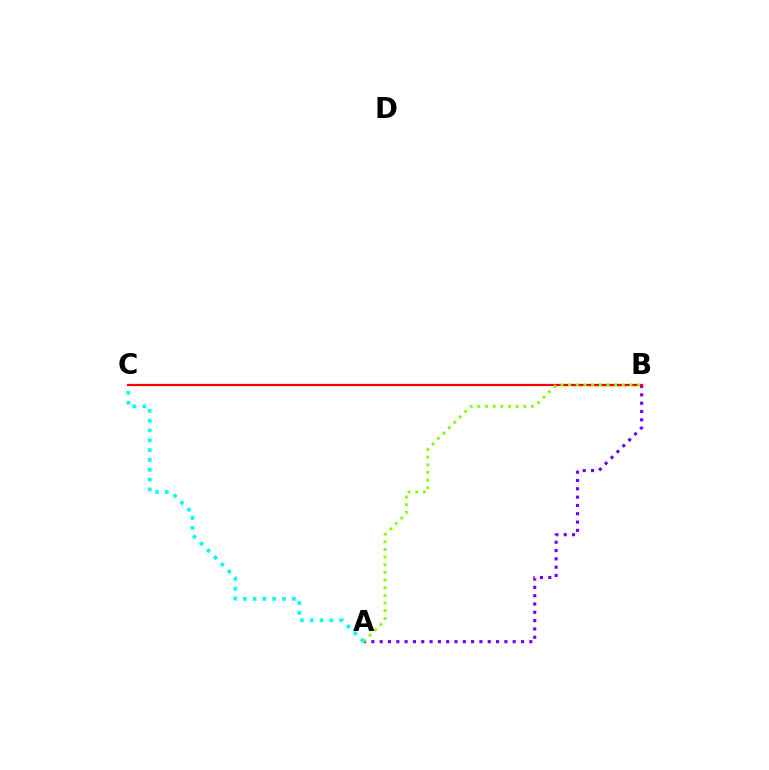{('A', 'B'): [{'color': '#7200ff', 'line_style': 'dotted', 'thickness': 2.26}, {'color': '#84ff00', 'line_style': 'dotted', 'thickness': 2.08}], ('B', 'C'): [{'color': '#ff0000', 'line_style': 'solid', 'thickness': 1.62}], ('A', 'C'): [{'color': '#00fff6', 'line_style': 'dotted', 'thickness': 2.67}]}